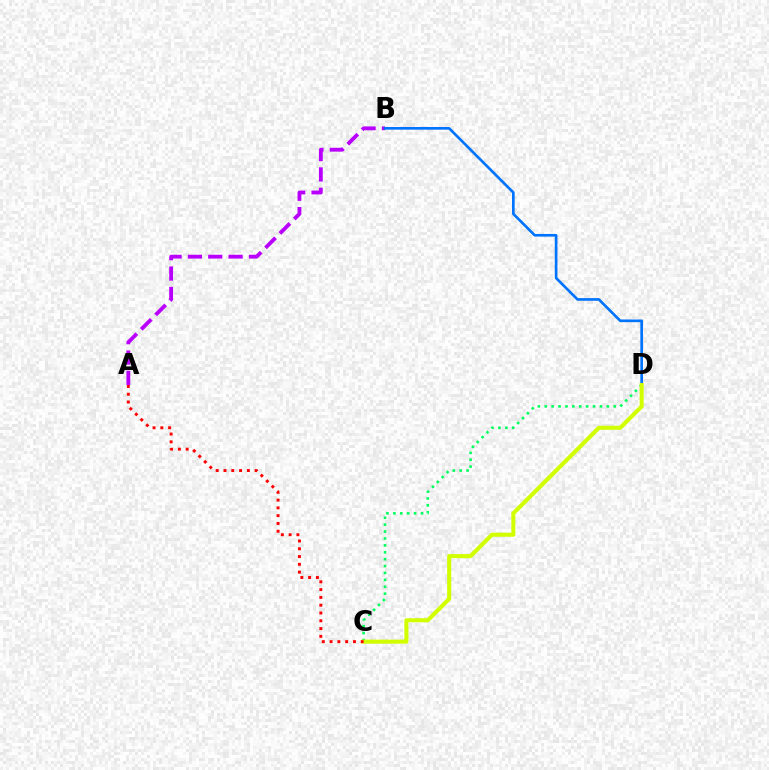{('A', 'B'): [{'color': '#b900ff', 'line_style': 'dashed', 'thickness': 2.76}], ('B', 'D'): [{'color': '#0074ff', 'line_style': 'solid', 'thickness': 1.92}], ('C', 'D'): [{'color': '#00ff5c', 'line_style': 'dotted', 'thickness': 1.87}, {'color': '#d1ff00', 'line_style': 'solid', 'thickness': 2.93}], ('A', 'C'): [{'color': '#ff0000', 'line_style': 'dotted', 'thickness': 2.12}]}